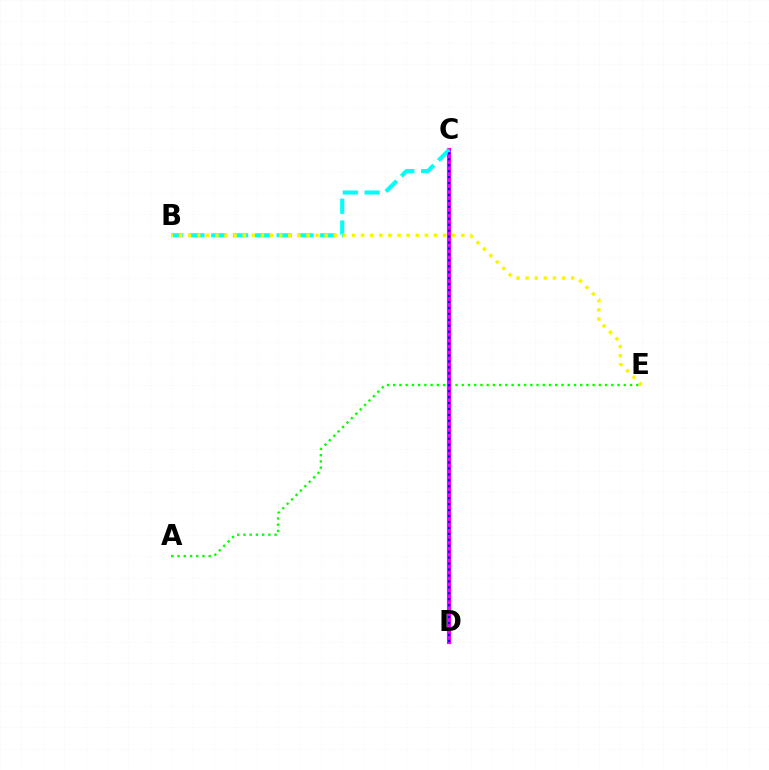{('A', 'E'): [{'color': '#08ff00', 'line_style': 'dotted', 'thickness': 1.69}], ('C', 'D'): [{'color': '#ff0000', 'line_style': 'dotted', 'thickness': 2.59}, {'color': '#ee00ff', 'line_style': 'solid', 'thickness': 2.96}, {'color': '#0010ff', 'line_style': 'dotted', 'thickness': 1.62}], ('B', 'C'): [{'color': '#00fff6', 'line_style': 'dashed', 'thickness': 2.96}], ('B', 'E'): [{'color': '#fcf500', 'line_style': 'dotted', 'thickness': 2.48}]}